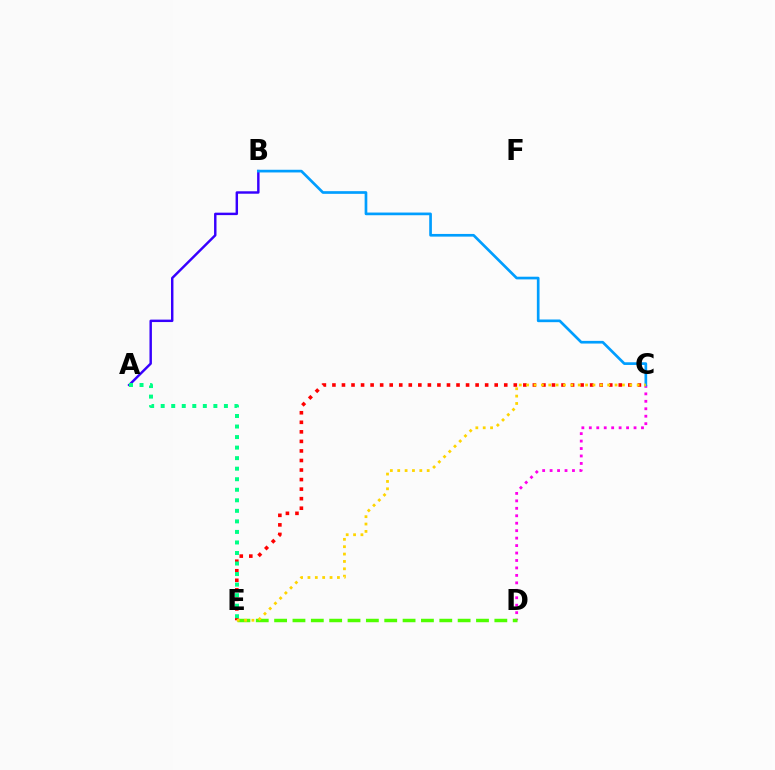{('C', 'D'): [{'color': '#ff00ed', 'line_style': 'dotted', 'thickness': 2.03}], ('A', 'B'): [{'color': '#3700ff', 'line_style': 'solid', 'thickness': 1.76}], ('D', 'E'): [{'color': '#4fff00', 'line_style': 'dashed', 'thickness': 2.49}], ('C', 'E'): [{'color': '#ff0000', 'line_style': 'dotted', 'thickness': 2.59}, {'color': '#ffd500', 'line_style': 'dotted', 'thickness': 2.0}], ('B', 'C'): [{'color': '#009eff', 'line_style': 'solid', 'thickness': 1.93}], ('A', 'E'): [{'color': '#00ff86', 'line_style': 'dotted', 'thickness': 2.86}]}